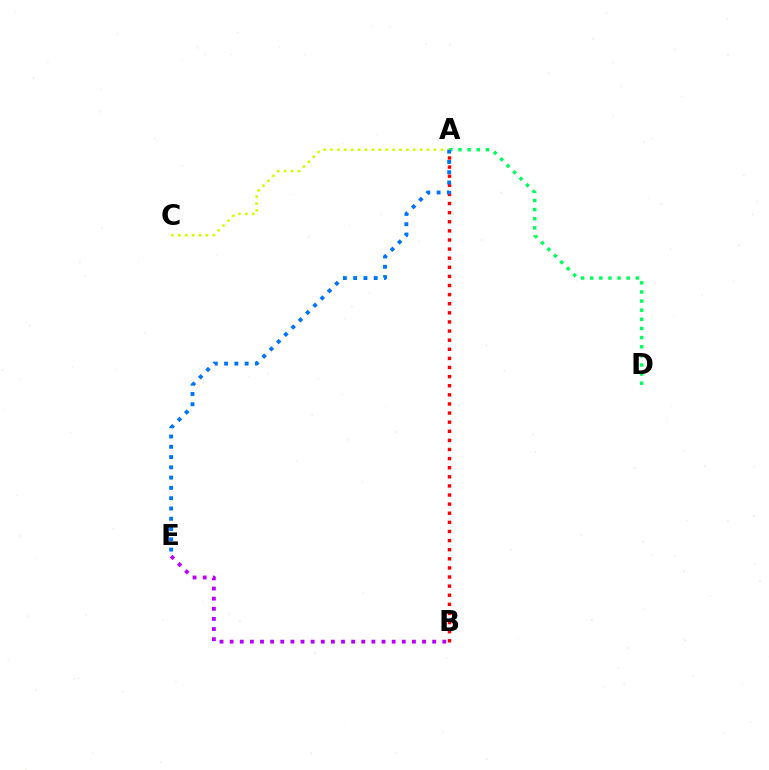{('B', 'E'): [{'color': '#b900ff', 'line_style': 'dotted', 'thickness': 2.75}], ('A', 'B'): [{'color': '#ff0000', 'line_style': 'dotted', 'thickness': 2.47}], ('A', 'D'): [{'color': '#00ff5c', 'line_style': 'dotted', 'thickness': 2.48}], ('A', 'C'): [{'color': '#d1ff00', 'line_style': 'dotted', 'thickness': 1.87}], ('A', 'E'): [{'color': '#0074ff', 'line_style': 'dotted', 'thickness': 2.79}]}